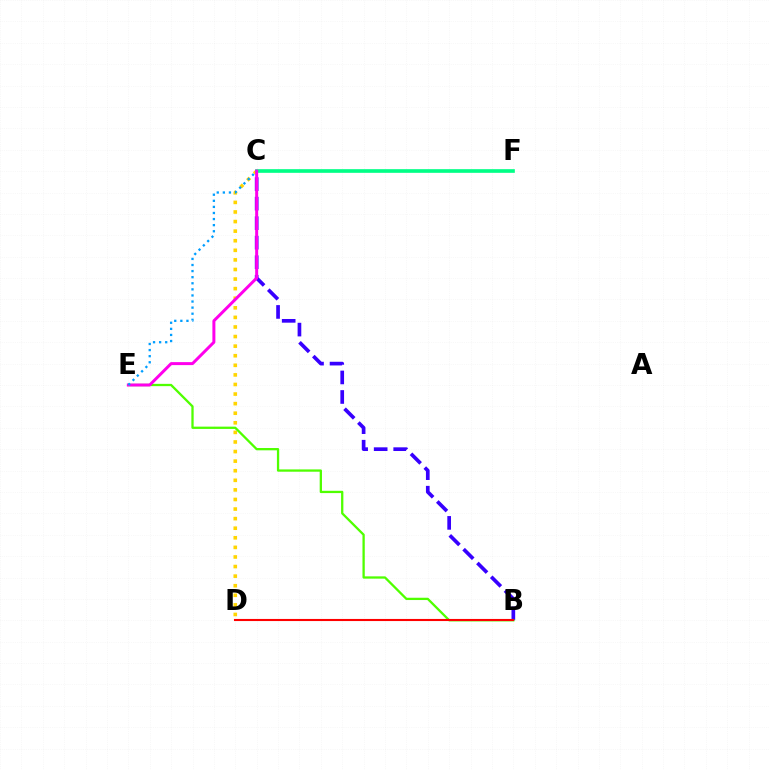{('B', 'C'): [{'color': '#3700ff', 'line_style': 'dashed', 'thickness': 2.65}], ('C', 'D'): [{'color': '#ffd500', 'line_style': 'dotted', 'thickness': 2.6}], ('B', 'E'): [{'color': '#4fff00', 'line_style': 'solid', 'thickness': 1.65}], ('B', 'D'): [{'color': '#ff0000', 'line_style': 'solid', 'thickness': 1.51}], ('C', 'F'): [{'color': '#00ff86', 'line_style': 'solid', 'thickness': 2.63}], ('C', 'E'): [{'color': '#ff00ed', 'line_style': 'solid', 'thickness': 2.15}, {'color': '#009eff', 'line_style': 'dotted', 'thickness': 1.65}]}